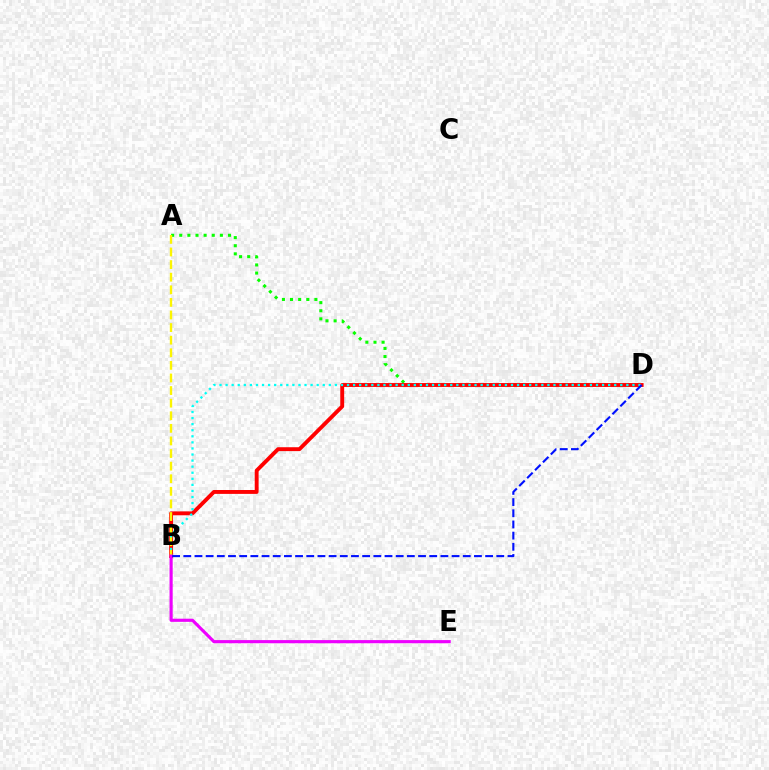{('A', 'D'): [{'color': '#08ff00', 'line_style': 'dotted', 'thickness': 2.21}], ('B', 'D'): [{'color': '#ff0000', 'line_style': 'solid', 'thickness': 2.79}, {'color': '#00fff6', 'line_style': 'dotted', 'thickness': 1.65}, {'color': '#0010ff', 'line_style': 'dashed', 'thickness': 1.52}], ('A', 'B'): [{'color': '#fcf500', 'line_style': 'dashed', 'thickness': 1.71}], ('B', 'E'): [{'color': '#ee00ff', 'line_style': 'solid', 'thickness': 2.26}]}